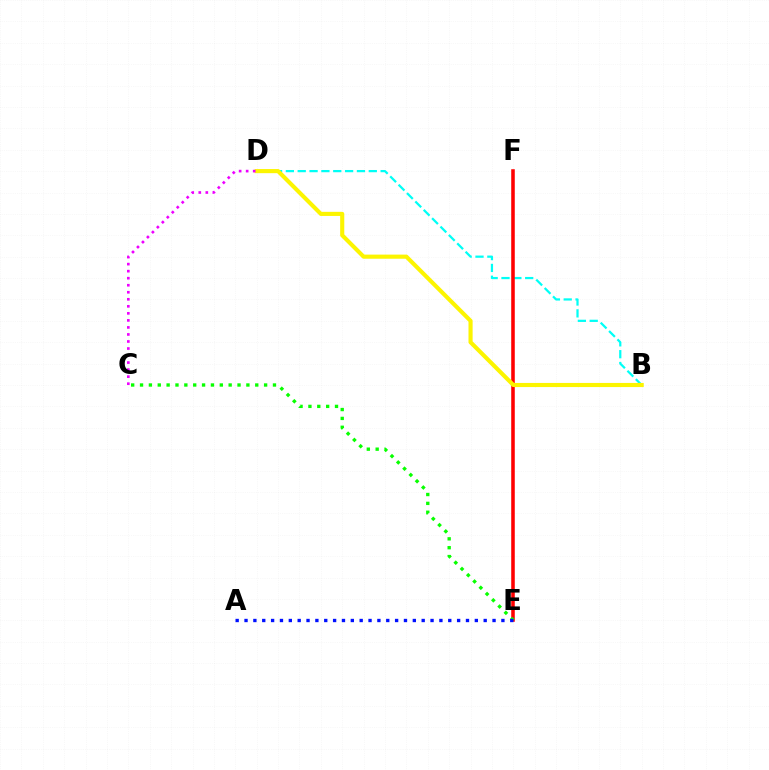{('B', 'D'): [{'color': '#00fff6', 'line_style': 'dashed', 'thickness': 1.61}, {'color': '#fcf500', 'line_style': 'solid', 'thickness': 2.97}], ('E', 'F'): [{'color': '#ff0000', 'line_style': 'solid', 'thickness': 2.56}], ('C', 'E'): [{'color': '#08ff00', 'line_style': 'dotted', 'thickness': 2.41}], ('C', 'D'): [{'color': '#ee00ff', 'line_style': 'dotted', 'thickness': 1.91}], ('A', 'E'): [{'color': '#0010ff', 'line_style': 'dotted', 'thickness': 2.41}]}